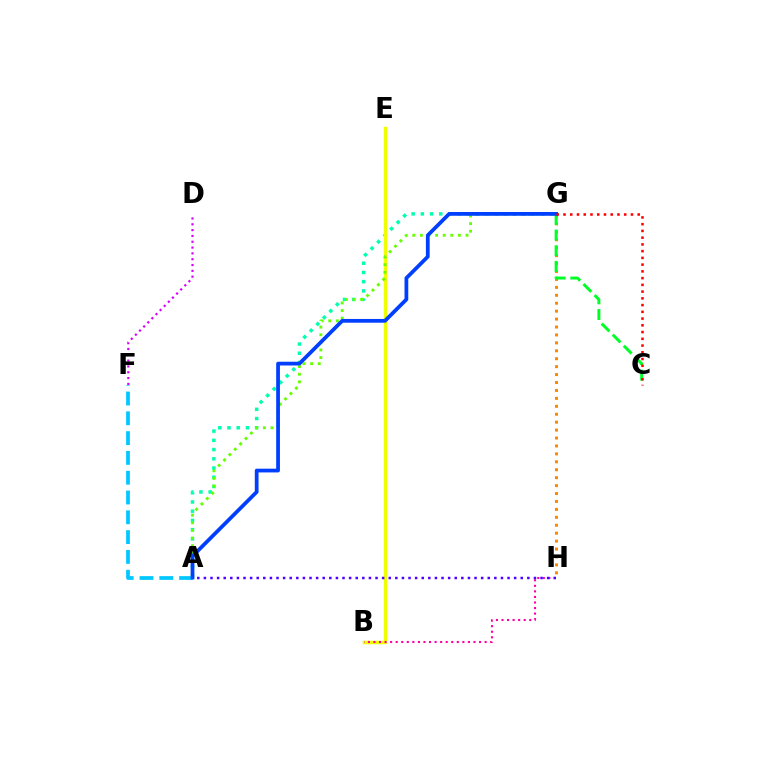{('A', 'G'): [{'color': '#00ffaf', 'line_style': 'dotted', 'thickness': 2.51}, {'color': '#66ff00', 'line_style': 'dotted', 'thickness': 2.07}, {'color': '#003fff', 'line_style': 'solid', 'thickness': 2.71}], ('B', 'E'): [{'color': '#eeff00', 'line_style': 'solid', 'thickness': 2.5}], ('B', 'H'): [{'color': '#ff00a0', 'line_style': 'dotted', 'thickness': 1.51}], ('A', 'F'): [{'color': '#00c7ff', 'line_style': 'dashed', 'thickness': 2.69}], ('G', 'H'): [{'color': '#ff8800', 'line_style': 'dotted', 'thickness': 2.15}], ('C', 'G'): [{'color': '#00ff27', 'line_style': 'dashed', 'thickness': 2.13}, {'color': '#ff0000', 'line_style': 'dotted', 'thickness': 1.83}], ('A', 'H'): [{'color': '#4f00ff', 'line_style': 'dotted', 'thickness': 1.79}], ('D', 'F'): [{'color': '#d600ff', 'line_style': 'dotted', 'thickness': 1.58}]}